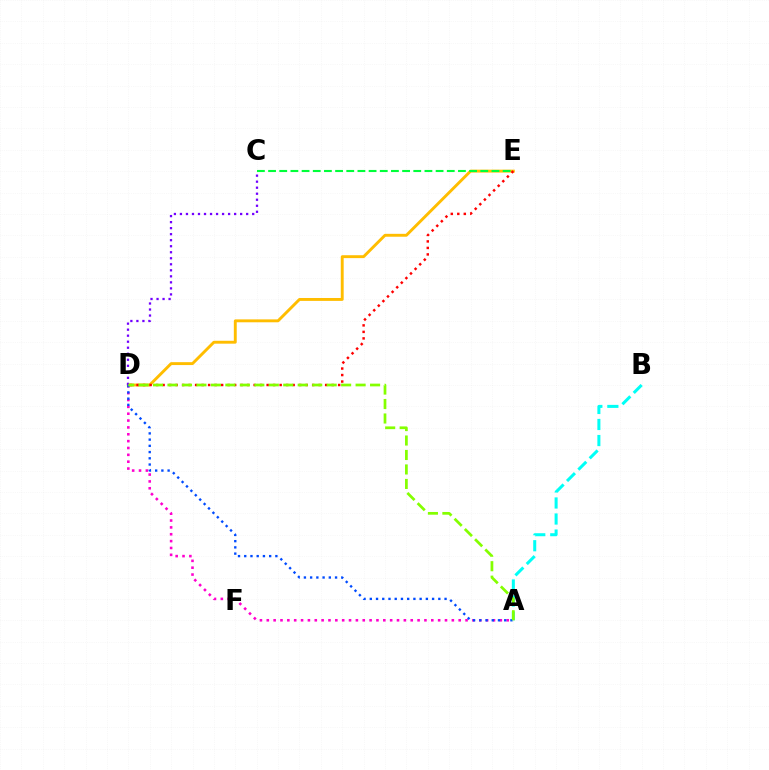{('A', 'D'): [{'color': '#ff00cf', 'line_style': 'dotted', 'thickness': 1.86}, {'color': '#004bff', 'line_style': 'dotted', 'thickness': 1.69}, {'color': '#84ff00', 'line_style': 'dashed', 'thickness': 1.97}], ('D', 'E'): [{'color': '#ffbd00', 'line_style': 'solid', 'thickness': 2.09}, {'color': '#ff0000', 'line_style': 'dotted', 'thickness': 1.77}], ('C', 'D'): [{'color': '#7200ff', 'line_style': 'dotted', 'thickness': 1.64}], ('A', 'B'): [{'color': '#00fff6', 'line_style': 'dashed', 'thickness': 2.18}], ('C', 'E'): [{'color': '#00ff39', 'line_style': 'dashed', 'thickness': 1.52}]}